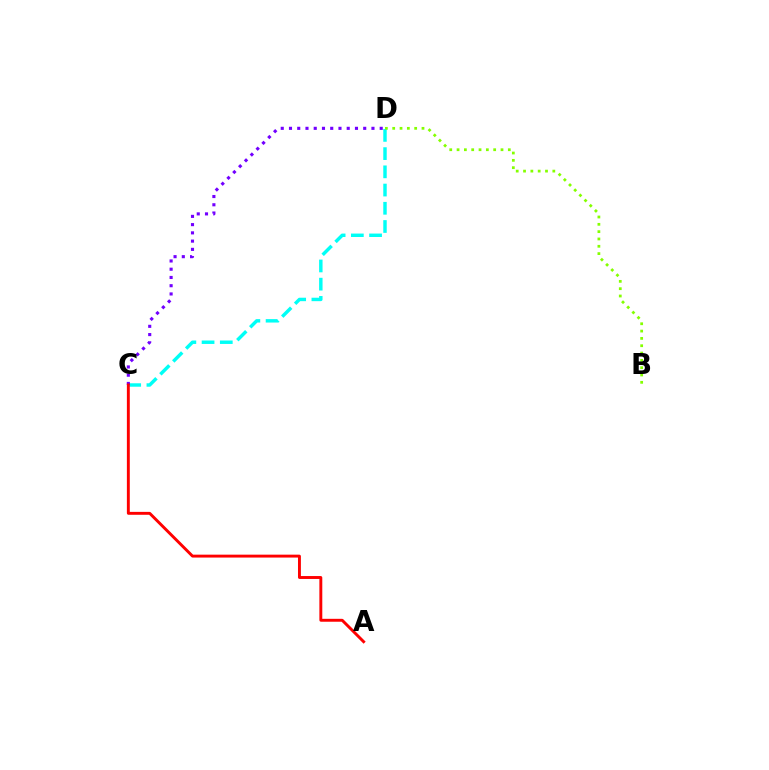{('C', 'D'): [{'color': '#00fff6', 'line_style': 'dashed', 'thickness': 2.48}, {'color': '#7200ff', 'line_style': 'dotted', 'thickness': 2.24}], ('B', 'D'): [{'color': '#84ff00', 'line_style': 'dotted', 'thickness': 1.99}], ('A', 'C'): [{'color': '#ff0000', 'line_style': 'solid', 'thickness': 2.1}]}